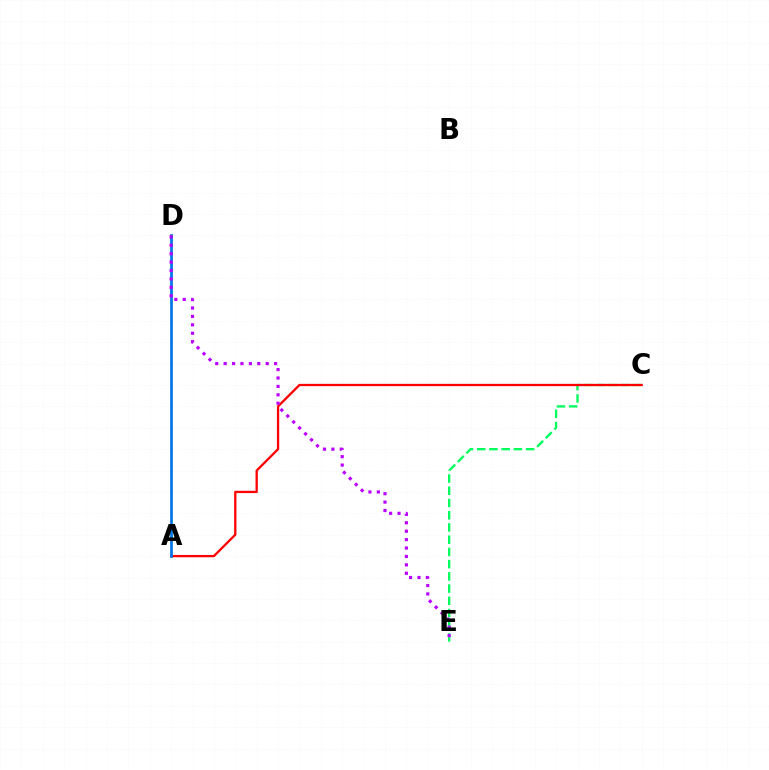{('C', 'E'): [{'color': '#00ff5c', 'line_style': 'dashed', 'thickness': 1.66}], ('A', 'D'): [{'color': '#d1ff00', 'line_style': 'solid', 'thickness': 2.03}, {'color': '#0074ff', 'line_style': 'solid', 'thickness': 1.94}], ('A', 'C'): [{'color': '#ff0000', 'line_style': 'solid', 'thickness': 1.65}], ('D', 'E'): [{'color': '#b900ff', 'line_style': 'dotted', 'thickness': 2.29}]}